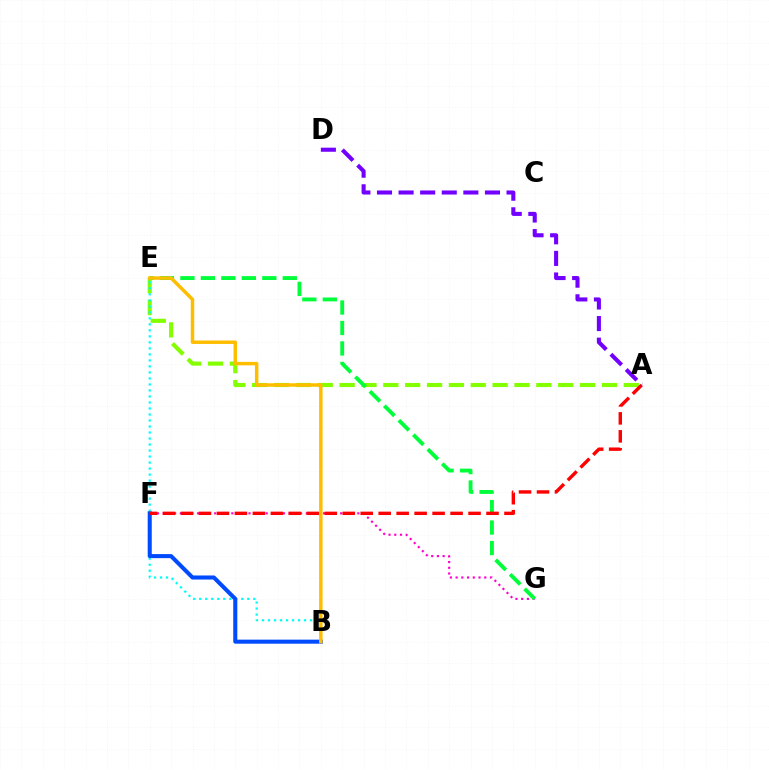{('A', 'E'): [{'color': '#84ff00', 'line_style': 'dashed', 'thickness': 2.97}], ('B', 'E'): [{'color': '#00fff6', 'line_style': 'dotted', 'thickness': 1.63}, {'color': '#ffbd00', 'line_style': 'solid', 'thickness': 2.5}], ('B', 'F'): [{'color': '#004bff', 'line_style': 'solid', 'thickness': 2.92}], ('F', 'G'): [{'color': '#ff00cf', 'line_style': 'dotted', 'thickness': 1.56}], ('E', 'G'): [{'color': '#00ff39', 'line_style': 'dashed', 'thickness': 2.78}], ('A', 'F'): [{'color': '#ff0000', 'line_style': 'dashed', 'thickness': 2.44}], ('A', 'D'): [{'color': '#7200ff', 'line_style': 'dashed', 'thickness': 2.93}]}